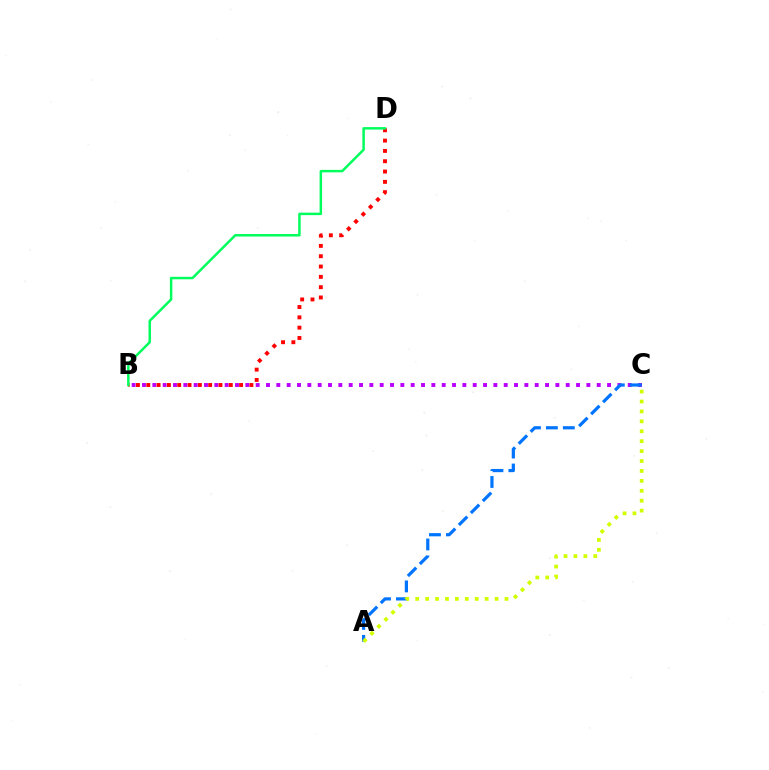{('B', 'C'): [{'color': '#b900ff', 'line_style': 'dotted', 'thickness': 2.81}], ('A', 'C'): [{'color': '#0074ff', 'line_style': 'dashed', 'thickness': 2.3}, {'color': '#d1ff00', 'line_style': 'dotted', 'thickness': 2.7}], ('B', 'D'): [{'color': '#ff0000', 'line_style': 'dotted', 'thickness': 2.8}, {'color': '#00ff5c', 'line_style': 'solid', 'thickness': 1.78}]}